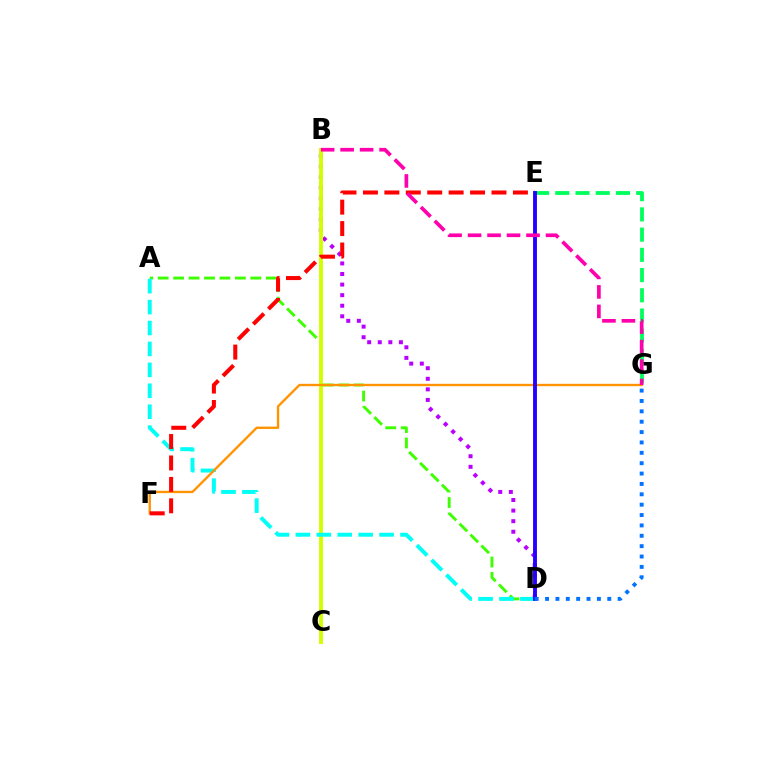{('B', 'D'): [{'color': '#b900ff', 'line_style': 'dotted', 'thickness': 2.87}], ('A', 'D'): [{'color': '#3dff00', 'line_style': 'dashed', 'thickness': 2.1}, {'color': '#00fff6', 'line_style': 'dashed', 'thickness': 2.84}], ('B', 'C'): [{'color': '#d1ff00', 'line_style': 'solid', 'thickness': 2.82}], ('E', 'G'): [{'color': '#00ff5c', 'line_style': 'dashed', 'thickness': 2.75}], ('F', 'G'): [{'color': '#ff9400', 'line_style': 'solid', 'thickness': 1.69}], ('E', 'F'): [{'color': '#ff0000', 'line_style': 'dashed', 'thickness': 2.91}], ('D', 'E'): [{'color': '#2500ff', 'line_style': 'solid', 'thickness': 2.79}], ('B', 'G'): [{'color': '#ff00ac', 'line_style': 'dashed', 'thickness': 2.65}], ('D', 'G'): [{'color': '#0074ff', 'line_style': 'dotted', 'thickness': 2.82}]}